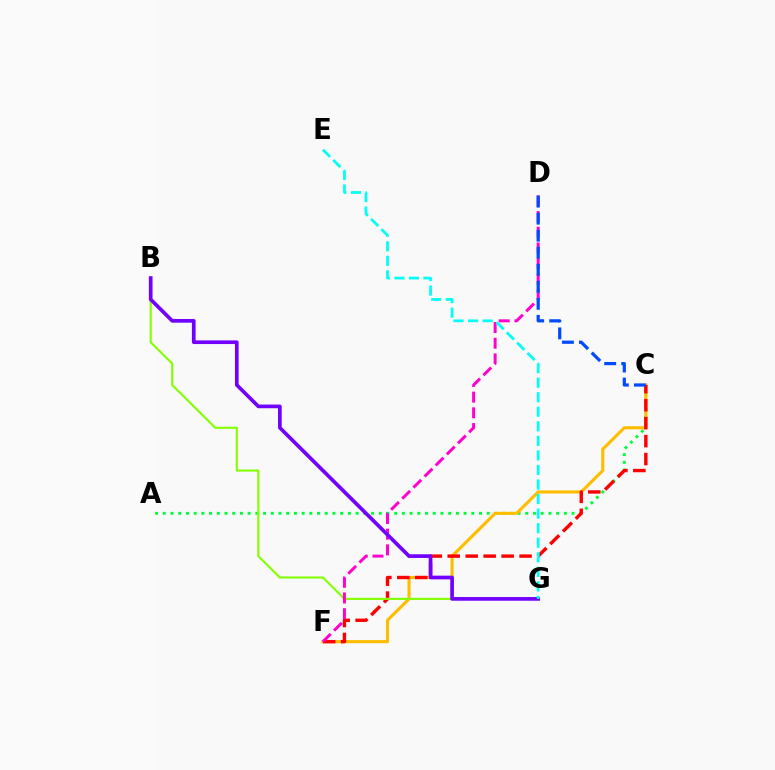{('A', 'C'): [{'color': '#00ff39', 'line_style': 'dotted', 'thickness': 2.1}], ('C', 'F'): [{'color': '#ffbd00', 'line_style': 'solid', 'thickness': 2.24}, {'color': '#ff0000', 'line_style': 'dashed', 'thickness': 2.44}], ('B', 'G'): [{'color': '#84ff00', 'line_style': 'solid', 'thickness': 1.52}, {'color': '#7200ff', 'line_style': 'solid', 'thickness': 2.65}], ('D', 'F'): [{'color': '#ff00cf', 'line_style': 'dashed', 'thickness': 2.14}], ('E', 'G'): [{'color': '#00fff6', 'line_style': 'dashed', 'thickness': 1.98}], ('C', 'D'): [{'color': '#004bff', 'line_style': 'dashed', 'thickness': 2.31}]}